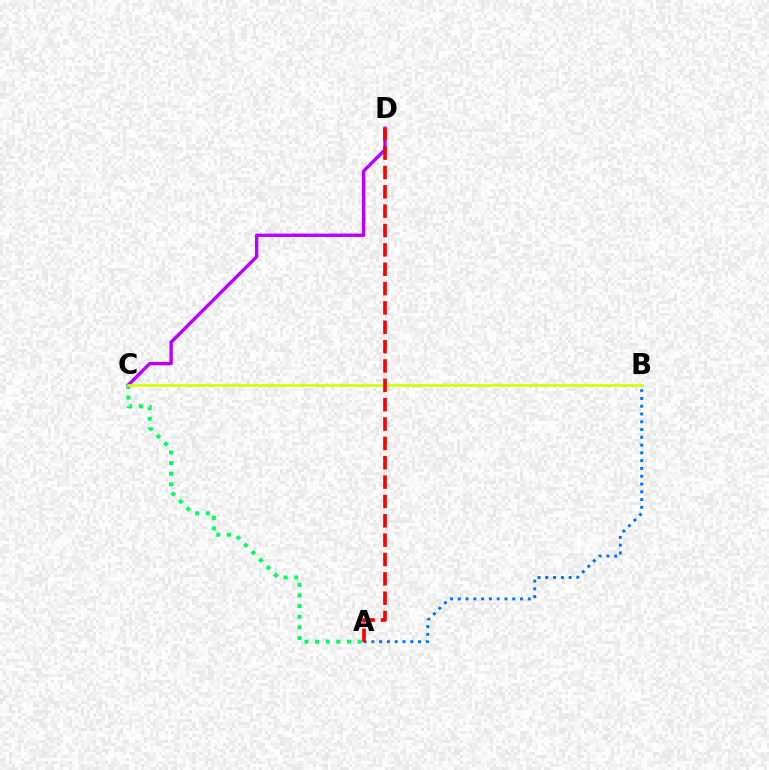{('A', 'C'): [{'color': '#00ff5c', 'line_style': 'dotted', 'thickness': 2.89}], ('C', 'D'): [{'color': '#b900ff', 'line_style': 'solid', 'thickness': 2.42}], ('A', 'B'): [{'color': '#0074ff', 'line_style': 'dotted', 'thickness': 2.11}], ('B', 'C'): [{'color': '#d1ff00', 'line_style': 'solid', 'thickness': 1.91}], ('A', 'D'): [{'color': '#ff0000', 'line_style': 'dashed', 'thickness': 2.63}]}